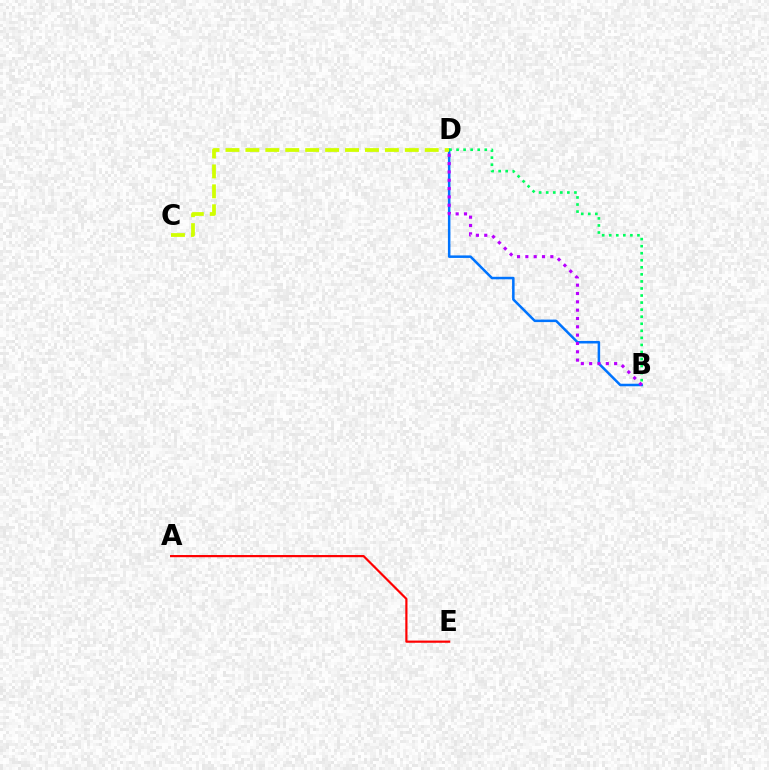{('B', 'D'): [{'color': '#0074ff', 'line_style': 'solid', 'thickness': 1.81}, {'color': '#b900ff', 'line_style': 'dotted', 'thickness': 2.26}, {'color': '#00ff5c', 'line_style': 'dotted', 'thickness': 1.92}], ('A', 'E'): [{'color': '#ff0000', 'line_style': 'solid', 'thickness': 1.58}], ('C', 'D'): [{'color': '#d1ff00', 'line_style': 'dashed', 'thickness': 2.71}]}